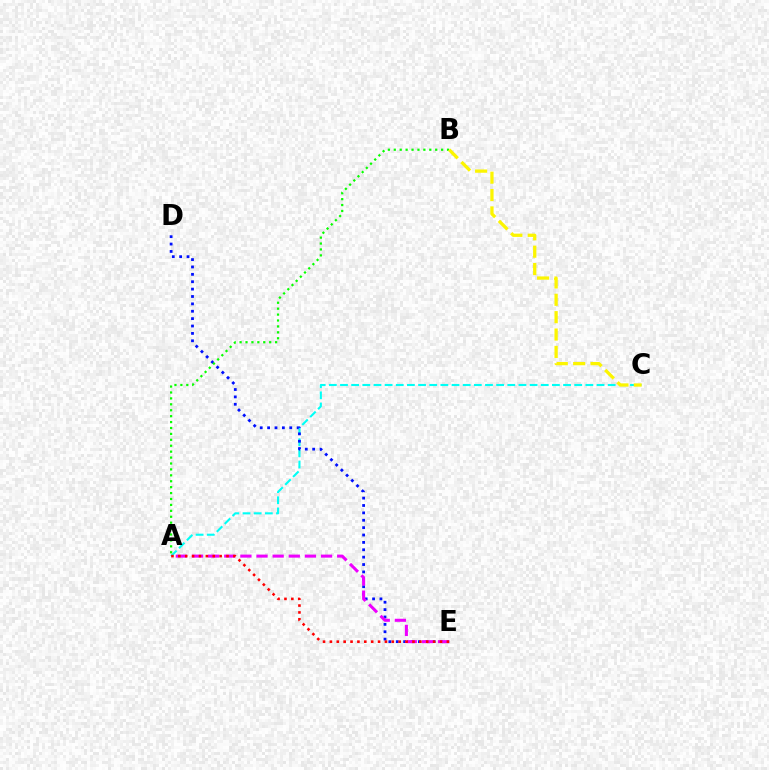{('A', 'C'): [{'color': '#00fff6', 'line_style': 'dashed', 'thickness': 1.52}], ('D', 'E'): [{'color': '#0010ff', 'line_style': 'dotted', 'thickness': 2.01}], ('A', 'E'): [{'color': '#ee00ff', 'line_style': 'dashed', 'thickness': 2.19}, {'color': '#ff0000', 'line_style': 'dotted', 'thickness': 1.87}], ('A', 'B'): [{'color': '#08ff00', 'line_style': 'dotted', 'thickness': 1.61}], ('B', 'C'): [{'color': '#fcf500', 'line_style': 'dashed', 'thickness': 2.36}]}